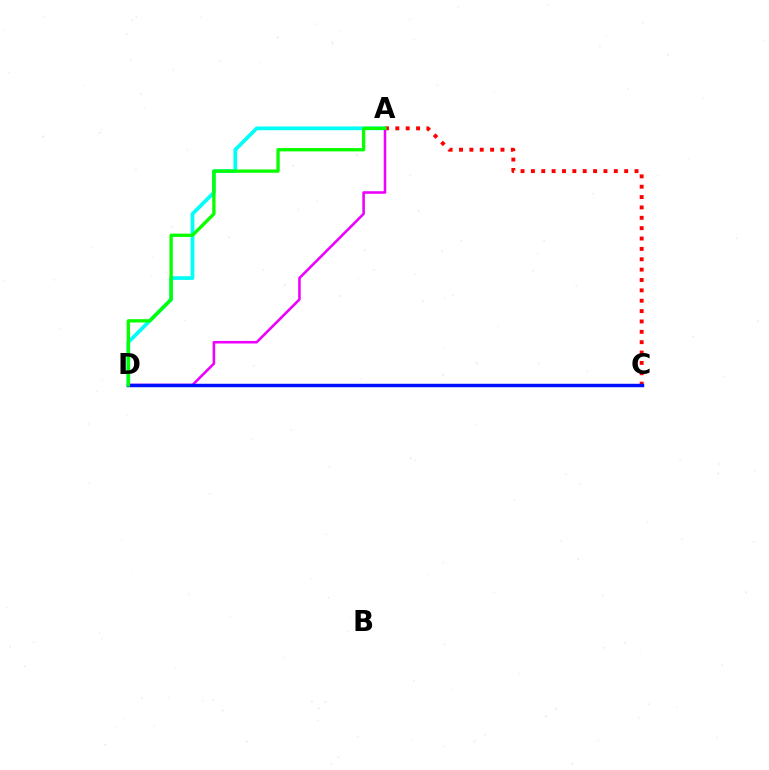{('A', 'D'): [{'color': '#00fff6', 'line_style': 'solid', 'thickness': 2.68}, {'color': '#ee00ff', 'line_style': 'solid', 'thickness': 1.85}, {'color': '#08ff00', 'line_style': 'solid', 'thickness': 2.38}], ('A', 'C'): [{'color': '#ff0000', 'line_style': 'dotted', 'thickness': 2.82}], ('C', 'D'): [{'color': '#fcf500', 'line_style': 'solid', 'thickness': 1.81}, {'color': '#0010ff', 'line_style': 'solid', 'thickness': 2.48}]}